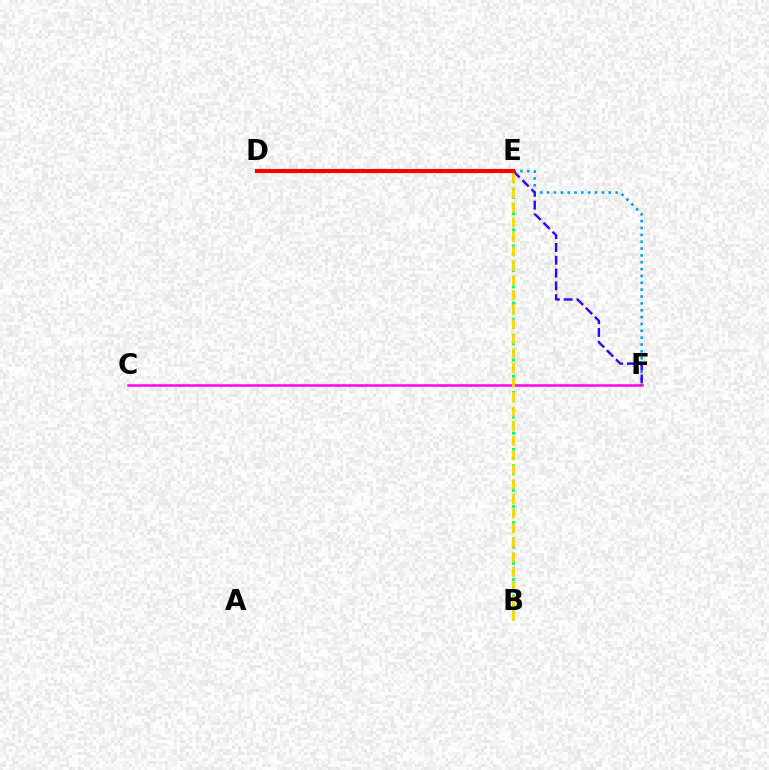{('B', 'E'): [{'color': '#00ff86', 'line_style': 'dotted', 'thickness': 2.21}, {'color': '#ffd500', 'line_style': 'dashed', 'thickness': 1.98}], ('E', 'F'): [{'color': '#009eff', 'line_style': 'dotted', 'thickness': 1.86}, {'color': '#3700ff', 'line_style': 'dashed', 'thickness': 1.74}], ('D', 'E'): [{'color': '#4fff00', 'line_style': 'dotted', 'thickness': 1.67}, {'color': '#ff0000', 'line_style': 'solid', 'thickness': 2.97}], ('C', 'F'): [{'color': '#ff00ed', 'line_style': 'solid', 'thickness': 1.81}]}